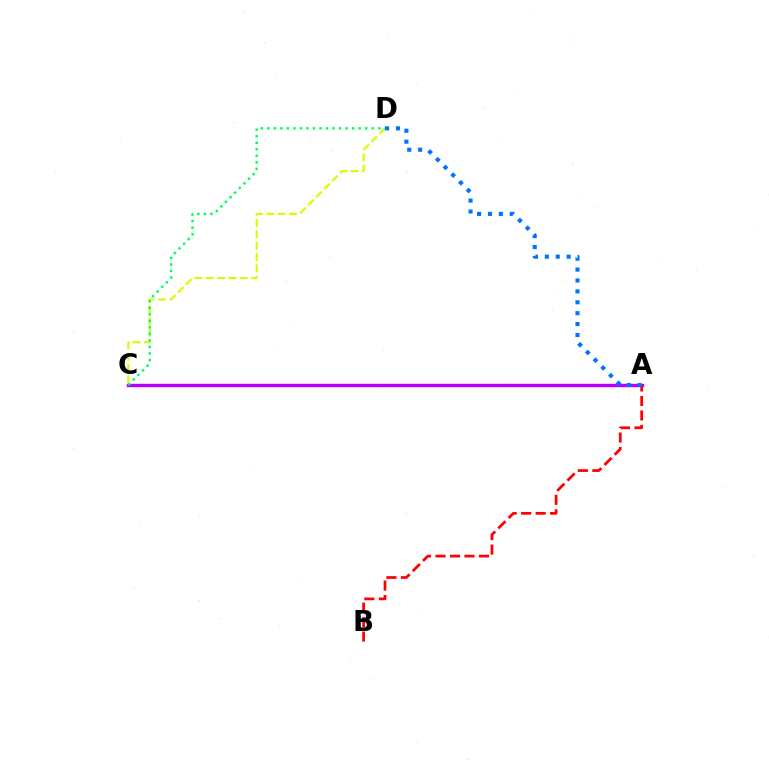{('C', 'D'): [{'color': '#d1ff00', 'line_style': 'dashed', 'thickness': 1.54}, {'color': '#00ff5c', 'line_style': 'dotted', 'thickness': 1.77}], ('A', 'C'): [{'color': '#b900ff', 'line_style': 'solid', 'thickness': 2.44}], ('A', 'B'): [{'color': '#ff0000', 'line_style': 'dashed', 'thickness': 1.97}], ('A', 'D'): [{'color': '#0074ff', 'line_style': 'dotted', 'thickness': 2.96}]}